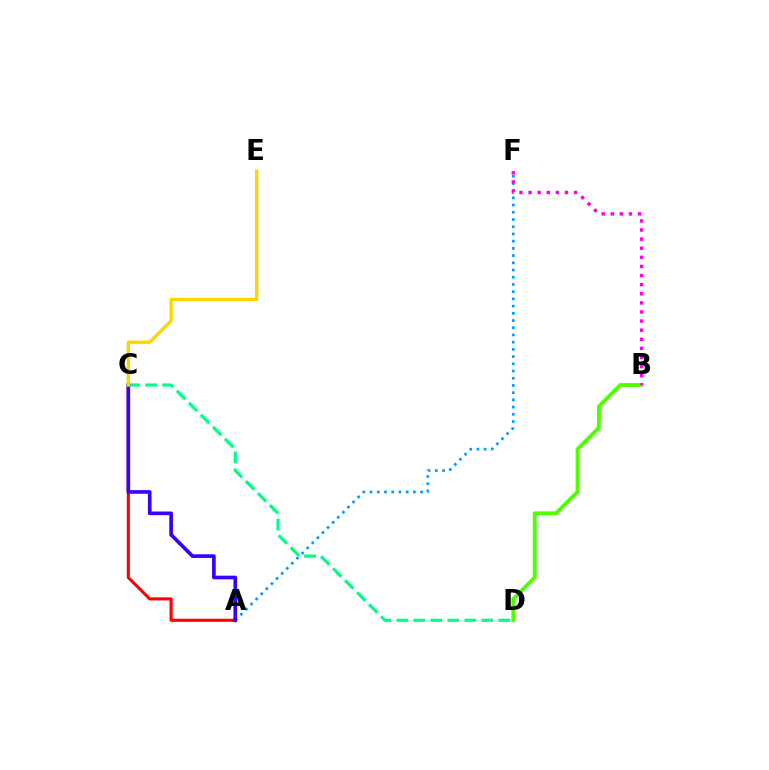{('A', 'F'): [{'color': '#009eff', 'line_style': 'dotted', 'thickness': 1.96}], ('B', 'D'): [{'color': '#4fff00', 'line_style': 'solid', 'thickness': 2.79}], ('C', 'D'): [{'color': '#00ff86', 'line_style': 'dashed', 'thickness': 2.31}], ('B', 'F'): [{'color': '#ff00ed', 'line_style': 'dotted', 'thickness': 2.47}], ('A', 'C'): [{'color': '#ff0000', 'line_style': 'solid', 'thickness': 2.23}, {'color': '#3700ff', 'line_style': 'solid', 'thickness': 2.64}], ('C', 'E'): [{'color': '#ffd500', 'line_style': 'solid', 'thickness': 2.4}]}